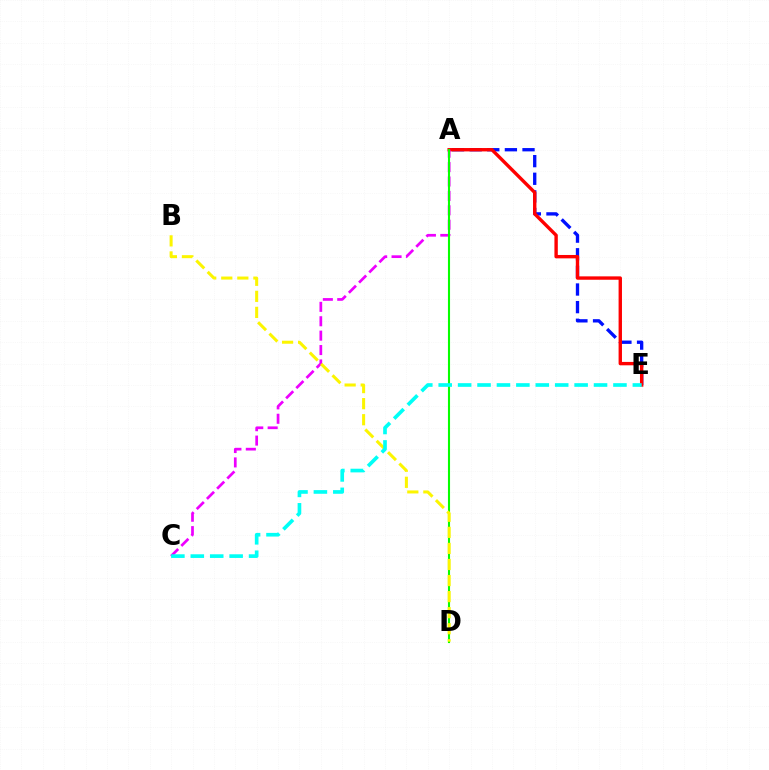{('A', 'E'): [{'color': '#0010ff', 'line_style': 'dashed', 'thickness': 2.39}, {'color': '#ff0000', 'line_style': 'solid', 'thickness': 2.44}], ('A', 'C'): [{'color': '#ee00ff', 'line_style': 'dashed', 'thickness': 1.96}], ('A', 'D'): [{'color': '#08ff00', 'line_style': 'solid', 'thickness': 1.51}], ('B', 'D'): [{'color': '#fcf500', 'line_style': 'dashed', 'thickness': 2.18}], ('C', 'E'): [{'color': '#00fff6', 'line_style': 'dashed', 'thickness': 2.64}]}